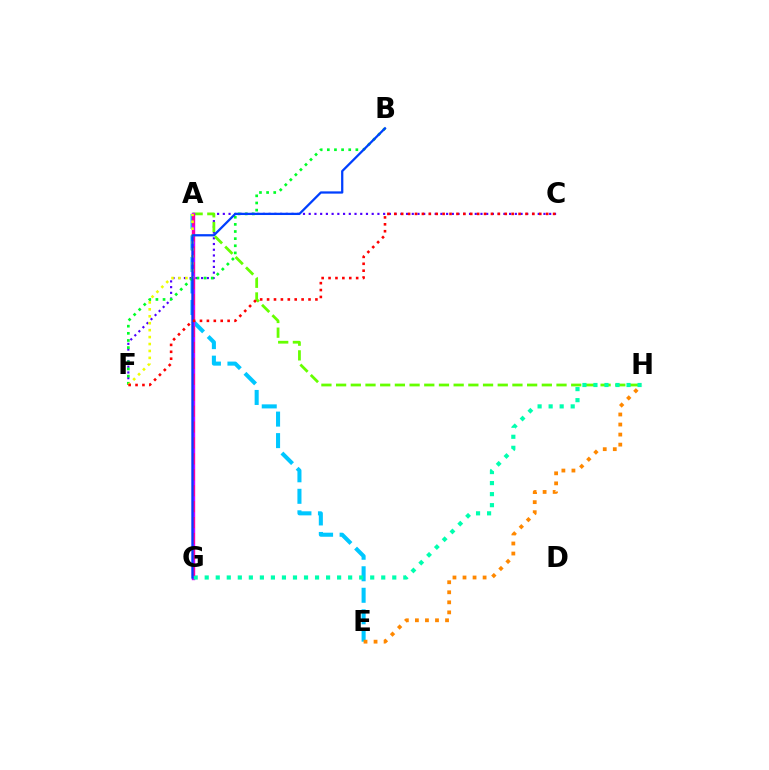{('A', 'E'): [{'color': '#00c7ff', 'line_style': 'dashed', 'thickness': 2.92}], ('C', 'F'): [{'color': '#4f00ff', 'line_style': 'dotted', 'thickness': 1.56}, {'color': '#ff0000', 'line_style': 'dotted', 'thickness': 1.88}], ('A', 'H'): [{'color': '#66ff00', 'line_style': 'dashed', 'thickness': 2.0}], ('A', 'G'): [{'color': '#d600ff', 'line_style': 'solid', 'thickness': 2.45}, {'color': '#ff00a0', 'line_style': 'dashed', 'thickness': 2.16}], ('B', 'F'): [{'color': '#00ff27', 'line_style': 'dotted', 'thickness': 1.94}], ('G', 'H'): [{'color': '#00ffaf', 'line_style': 'dotted', 'thickness': 3.0}], ('E', 'H'): [{'color': '#ff8800', 'line_style': 'dotted', 'thickness': 2.73}], ('A', 'F'): [{'color': '#eeff00', 'line_style': 'dotted', 'thickness': 1.88}], ('B', 'G'): [{'color': '#003fff', 'line_style': 'solid', 'thickness': 1.63}]}